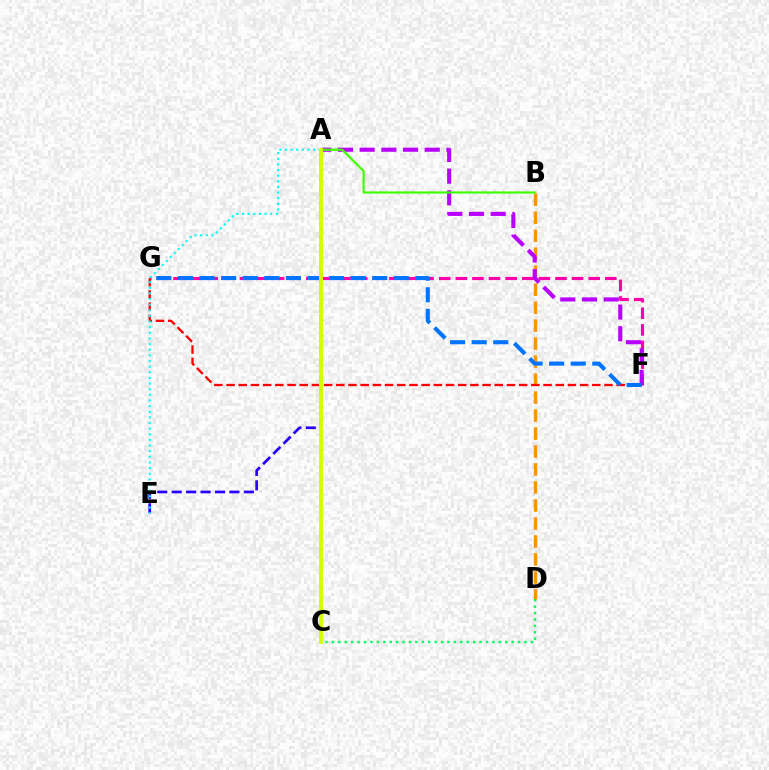{('B', 'D'): [{'color': '#ff9400', 'line_style': 'dashed', 'thickness': 2.44}], ('F', 'G'): [{'color': '#ff00ac', 'line_style': 'dashed', 'thickness': 2.26}, {'color': '#ff0000', 'line_style': 'dashed', 'thickness': 1.66}, {'color': '#0074ff', 'line_style': 'dashed', 'thickness': 2.93}], ('A', 'F'): [{'color': '#b900ff', 'line_style': 'dashed', 'thickness': 2.95}], ('A', 'E'): [{'color': '#2500ff', 'line_style': 'dashed', 'thickness': 1.96}, {'color': '#00fff6', 'line_style': 'dotted', 'thickness': 1.53}], ('A', 'B'): [{'color': '#3dff00', 'line_style': 'solid', 'thickness': 1.56}], ('C', 'D'): [{'color': '#00ff5c', 'line_style': 'dotted', 'thickness': 1.74}], ('A', 'C'): [{'color': '#d1ff00', 'line_style': 'solid', 'thickness': 2.81}]}